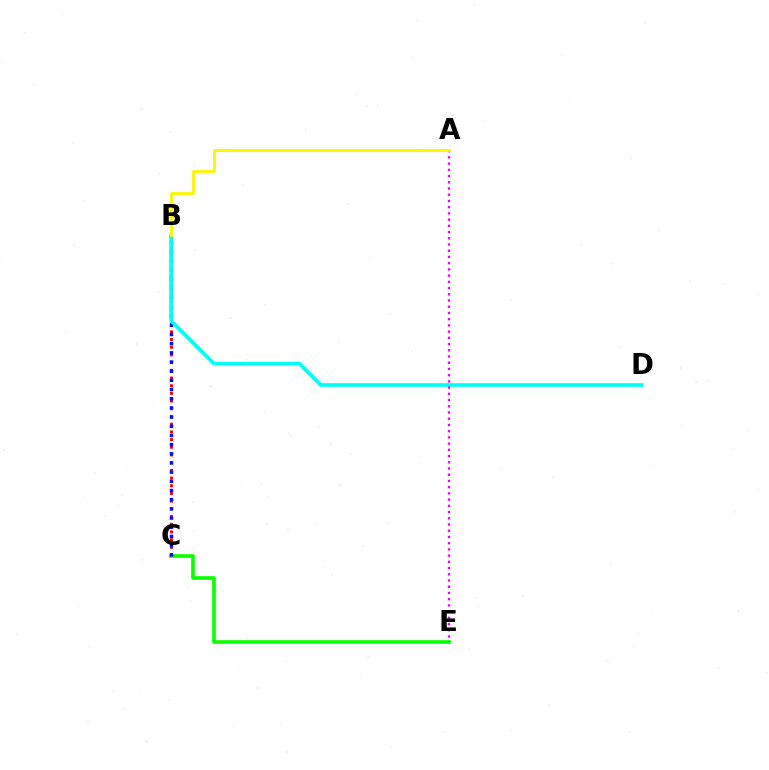{('C', 'E'): [{'color': '#08ff00', 'line_style': 'solid', 'thickness': 2.61}], ('B', 'C'): [{'color': '#ff0000', 'line_style': 'dotted', 'thickness': 2.09}, {'color': '#0010ff', 'line_style': 'dotted', 'thickness': 2.49}], ('B', 'D'): [{'color': '#00fff6', 'line_style': 'solid', 'thickness': 2.61}], ('A', 'E'): [{'color': '#ee00ff', 'line_style': 'dotted', 'thickness': 1.69}], ('A', 'B'): [{'color': '#fcf500', 'line_style': 'solid', 'thickness': 1.99}]}